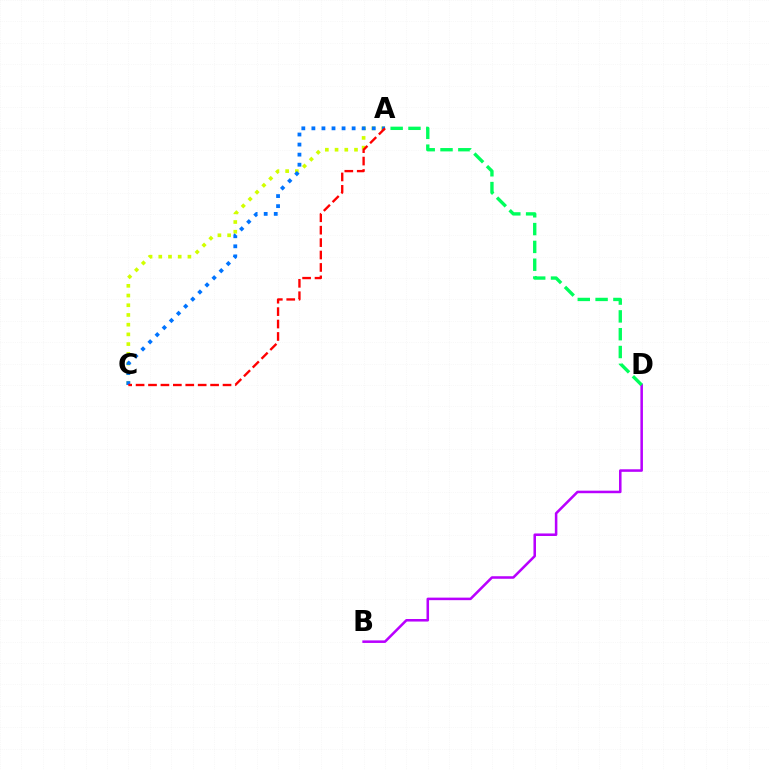{('B', 'D'): [{'color': '#b900ff', 'line_style': 'solid', 'thickness': 1.83}], ('A', 'C'): [{'color': '#d1ff00', 'line_style': 'dotted', 'thickness': 2.64}, {'color': '#0074ff', 'line_style': 'dotted', 'thickness': 2.73}, {'color': '#ff0000', 'line_style': 'dashed', 'thickness': 1.69}], ('A', 'D'): [{'color': '#00ff5c', 'line_style': 'dashed', 'thickness': 2.42}]}